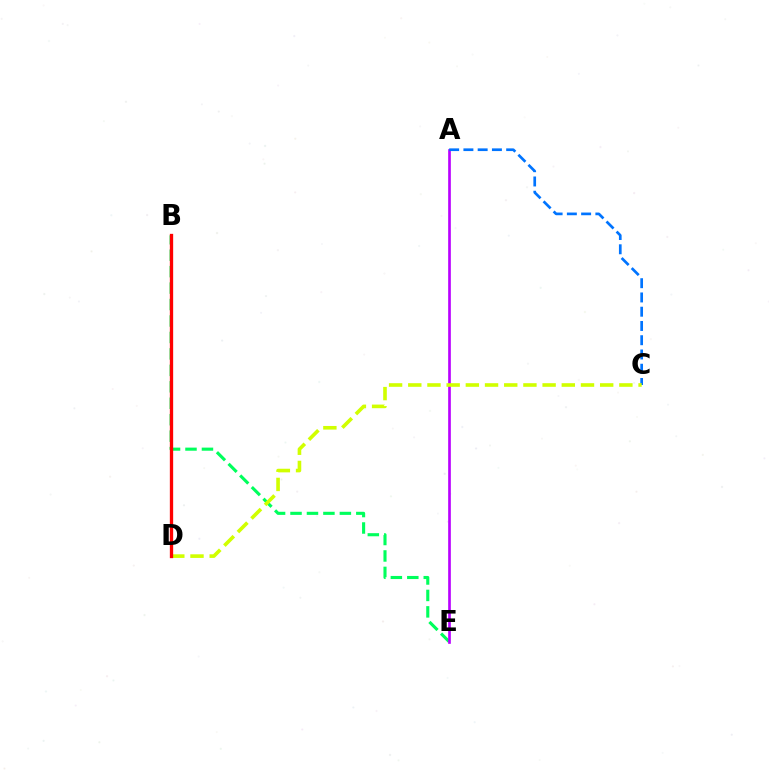{('B', 'E'): [{'color': '#00ff5c', 'line_style': 'dashed', 'thickness': 2.23}], ('A', 'E'): [{'color': '#b900ff', 'line_style': 'solid', 'thickness': 1.92}], ('A', 'C'): [{'color': '#0074ff', 'line_style': 'dashed', 'thickness': 1.94}], ('C', 'D'): [{'color': '#d1ff00', 'line_style': 'dashed', 'thickness': 2.61}], ('B', 'D'): [{'color': '#ff0000', 'line_style': 'solid', 'thickness': 2.39}]}